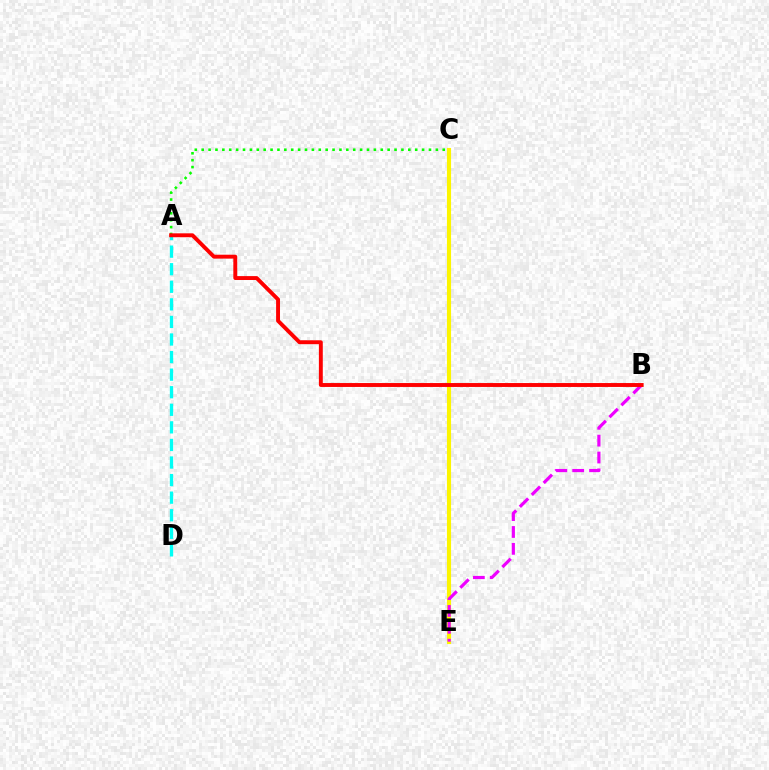{('C', 'E'): [{'color': '#0010ff', 'line_style': 'dashed', 'thickness': 2.68}, {'color': '#fcf500', 'line_style': 'solid', 'thickness': 2.96}], ('A', 'D'): [{'color': '#00fff6', 'line_style': 'dashed', 'thickness': 2.39}], ('A', 'C'): [{'color': '#08ff00', 'line_style': 'dotted', 'thickness': 1.87}], ('B', 'E'): [{'color': '#ee00ff', 'line_style': 'dashed', 'thickness': 2.29}], ('A', 'B'): [{'color': '#ff0000', 'line_style': 'solid', 'thickness': 2.81}]}